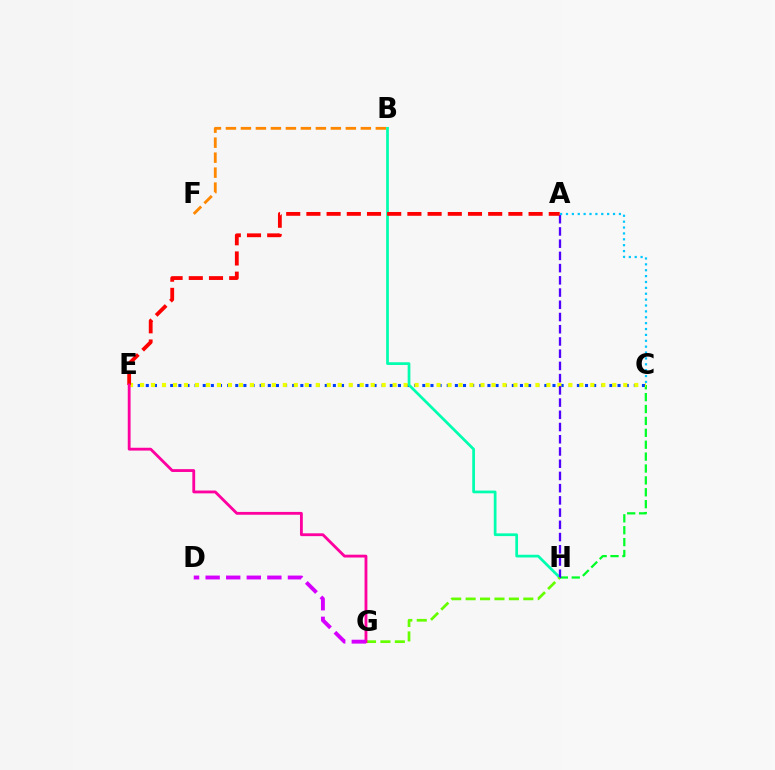{('C', 'E'): [{'color': '#003fff', 'line_style': 'dotted', 'thickness': 2.21}, {'color': '#eeff00', 'line_style': 'dotted', 'thickness': 2.98}], ('B', 'H'): [{'color': '#00ffaf', 'line_style': 'solid', 'thickness': 1.97}], ('C', 'H'): [{'color': '#00ff27', 'line_style': 'dashed', 'thickness': 1.62}], ('A', 'H'): [{'color': '#4f00ff', 'line_style': 'dashed', 'thickness': 1.66}], ('G', 'H'): [{'color': '#66ff00', 'line_style': 'dashed', 'thickness': 1.96}], ('B', 'F'): [{'color': '#ff8800', 'line_style': 'dashed', 'thickness': 2.04}], ('A', 'E'): [{'color': '#ff0000', 'line_style': 'dashed', 'thickness': 2.74}], ('E', 'G'): [{'color': '#ff00a0', 'line_style': 'solid', 'thickness': 2.04}], ('A', 'C'): [{'color': '#00c7ff', 'line_style': 'dotted', 'thickness': 1.6}], ('D', 'G'): [{'color': '#d600ff', 'line_style': 'dashed', 'thickness': 2.8}]}